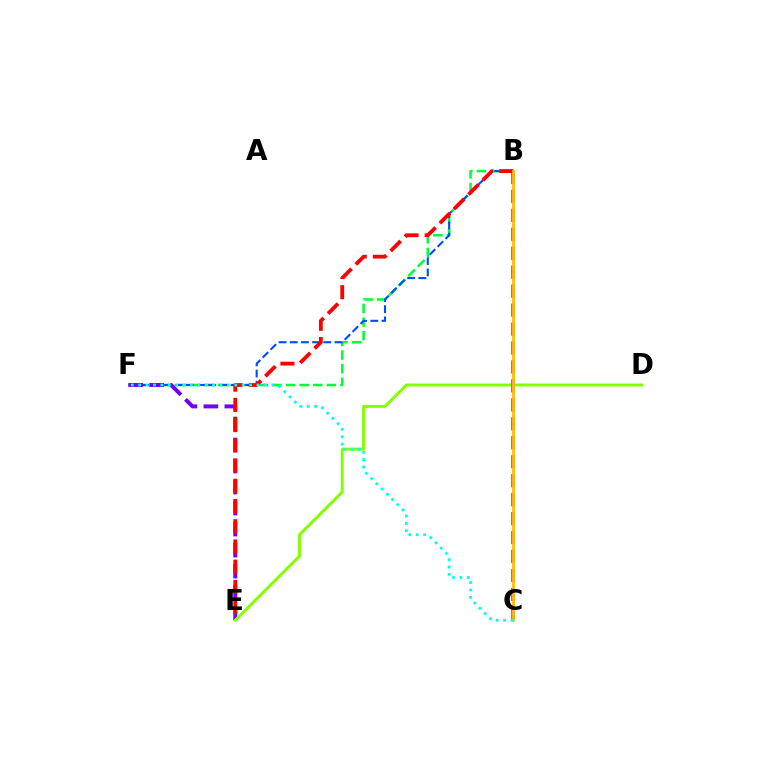{('B', 'F'): [{'color': '#00ff39', 'line_style': 'dashed', 'thickness': 1.85}, {'color': '#004bff', 'line_style': 'dashed', 'thickness': 1.52}], ('E', 'F'): [{'color': '#7200ff', 'line_style': 'dashed', 'thickness': 2.85}], ('D', 'E'): [{'color': '#84ff00', 'line_style': 'solid', 'thickness': 2.14}], ('B', 'C'): [{'color': '#ff00cf', 'line_style': 'dashed', 'thickness': 2.57}, {'color': '#ffbd00', 'line_style': 'solid', 'thickness': 2.01}], ('B', 'E'): [{'color': '#ff0000', 'line_style': 'dashed', 'thickness': 2.75}], ('C', 'F'): [{'color': '#00fff6', 'line_style': 'dotted', 'thickness': 2.01}]}